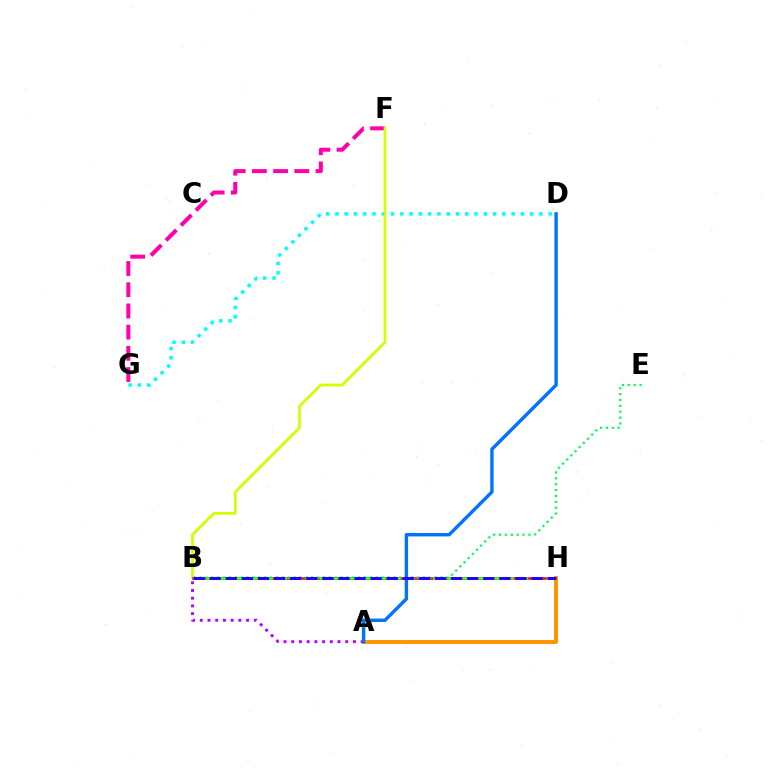{('D', 'G'): [{'color': '#00fff6', 'line_style': 'dotted', 'thickness': 2.52}], ('F', 'G'): [{'color': '#ff00ac', 'line_style': 'dashed', 'thickness': 2.88}], ('B', 'F'): [{'color': '#d1ff00', 'line_style': 'solid', 'thickness': 1.97}], ('B', 'H'): [{'color': '#ff0000', 'line_style': 'solid', 'thickness': 1.83}, {'color': '#3dff00', 'line_style': 'dashed', 'thickness': 1.93}, {'color': '#2500ff', 'line_style': 'dashed', 'thickness': 2.19}], ('A', 'H'): [{'color': '#ff9400', 'line_style': 'solid', 'thickness': 2.82}], ('B', 'E'): [{'color': '#00ff5c', 'line_style': 'dotted', 'thickness': 1.6}], ('A', 'B'): [{'color': '#b900ff', 'line_style': 'dotted', 'thickness': 2.1}], ('A', 'D'): [{'color': '#0074ff', 'line_style': 'solid', 'thickness': 2.44}]}